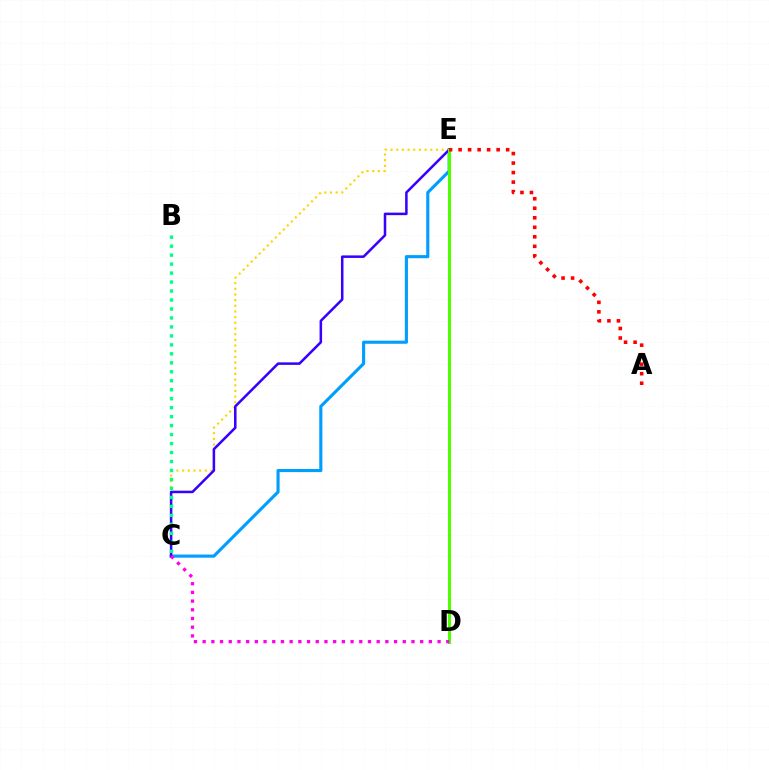{('C', 'E'): [{'color': '#009eff', 'line_style': 'solid', 'thickness': 2.25}, {'color': '#ffd500', 'line_style': 'dotted', 'thickness': 1.54}, {'color': '#3700ff', 'line_style': 'solid', 'thickness': 1.82}], ('B', 'C'): [{'color': '#00ff86', 'line_style': 'dotted', 'thickness': 2.44}], ('D', 'E'): [{'color': '#4fff00', 'line_style': 'solid', 'thickness': 2.21}], ('C', 'D'): [{'color': '#ff00ed', 'line_style': 'dotted', 'thickness': 2.36}], ('A', 'E'): [{'color': '#ff0000', 'line_style': 'dotted', 'thickness': 2.58}]}